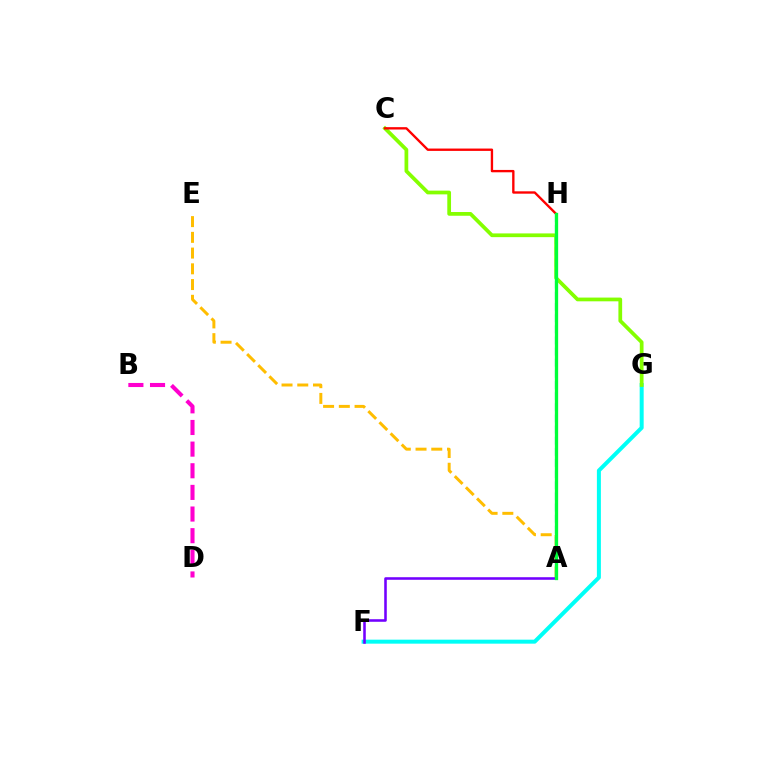{('F', 'G'): [{'color': '#00fff6', 'line_style': 'solid', 'thickness': 2.88}], ('C', 'G'): [{'color': '#84ff00', 'line_style': 'solid', 'thickness': 2.69}], ('C', 'H'): [{'color': '#ff0000', 'line_style': 'solid', 'thickness': 1.7}], ('A', 'E'): [{'color': '#ffbd00', 'line_style': 'dashed', 'thickness': 2.14}], ('A', 'F'): [{'color': '#7200ff', 'line_style': 'solid', 'thickness': 1.85}], ('A', 'H'): [{'color': '#004bff', 'line_style': 'dashed', 'thickness': 1.51}, {'color': '#00ff39', 'line_style': 'solid', 'thickness': 2.37}], ('B', 'D'): [{'color': '#ff00cf', 'line_style': 'dashed', 'thickness': 2.94}]}